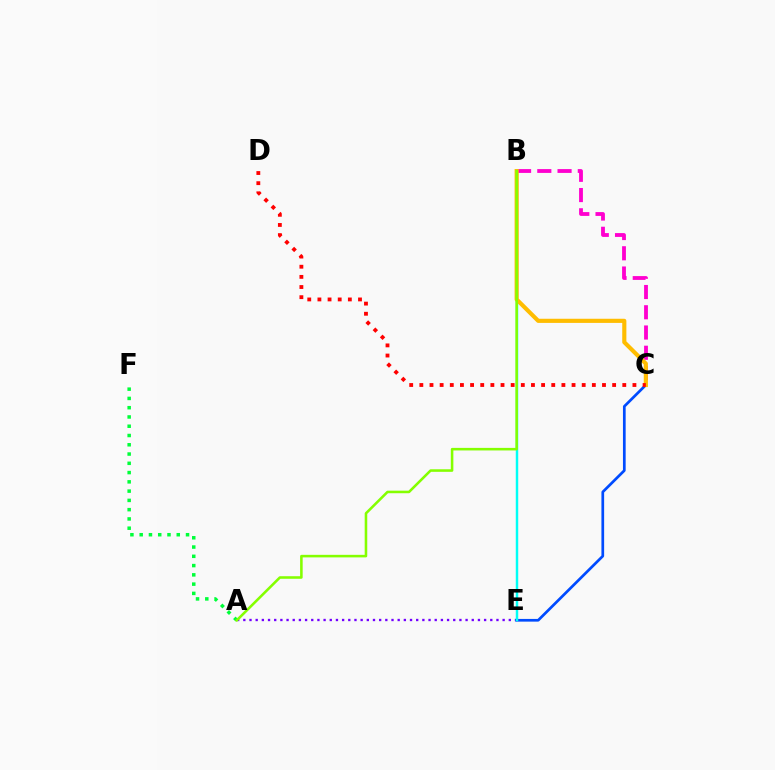{('A', 'E'): [{'color': '#7200ff', 'line_style': 'dotted', 'thickness': 1.68}], ('C', 'E'): [{'color': '#004bff', 'line_style': 'solid', 'thickness': 1.95}], ('B', 'E'): [{'color': '#00fff6', 'line_style': 'solid', 'thickness': 1.77}], ('B', 'C'): [{'color': '#ff00cf', 'line_style': 'dashed', 'thickness': 2.75}, {'color': '#ffbd00', 'line_style': 'solid', 'thickness': 2.98}], ('A', 'F'): [{'color': '#00ff39', 'line_style': 'dotted', 'thickness': 2.52}], ('A', 'B'): [{'color': '#84ff00', 'line_style': 'solid', 'thickness': 1.84}], ('C', 'D'): [{'color': '#ff0000', 'line_style': 'dotted', 'thickness': 2.76}]}